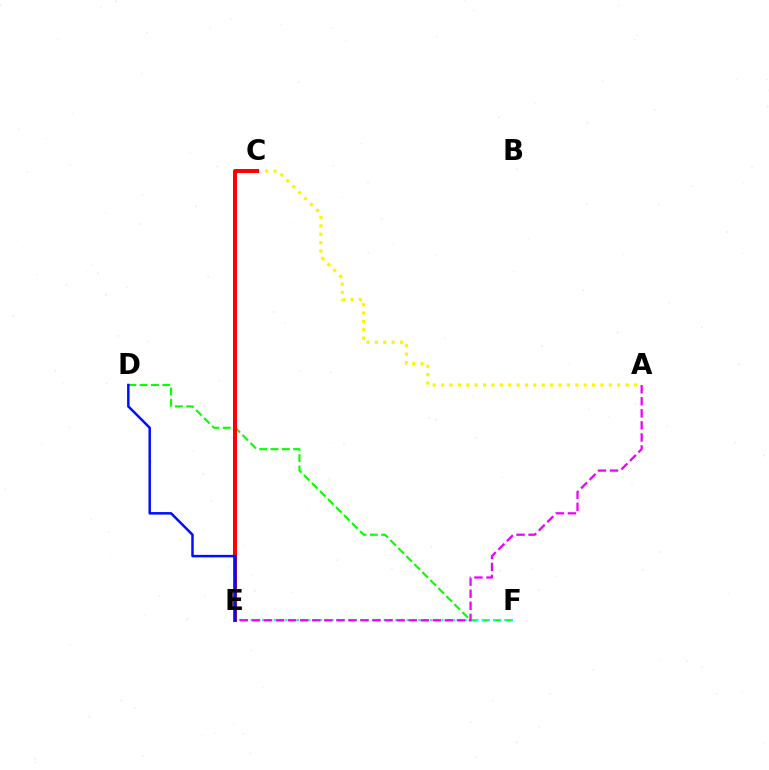{('D', 'F'): [{'color': '#08ff00', 'line_style': 'dashed', 'thickness': 1.54}], ('E', 'F'): [{'color': '#00fff6', 'line_style': 'dotted', 'thickness': 1.57}], ('A', 'E'): [{'color': '#ee00ff', 'line_style': 'dashed', 'thickness': 1.64}], ('A', 'C'): [{'color': '#fcf500', 'line_style': 'dotted', 'thickness': 2.28}], ('C', 'E'): [{'color': '#ff0000', 'line_style': 'solid', 'thickness': 2.88}], ('D', 'E'): [{'color': '#0010ff', 'line_style': 'solid', 'thickness': 1.81}]}